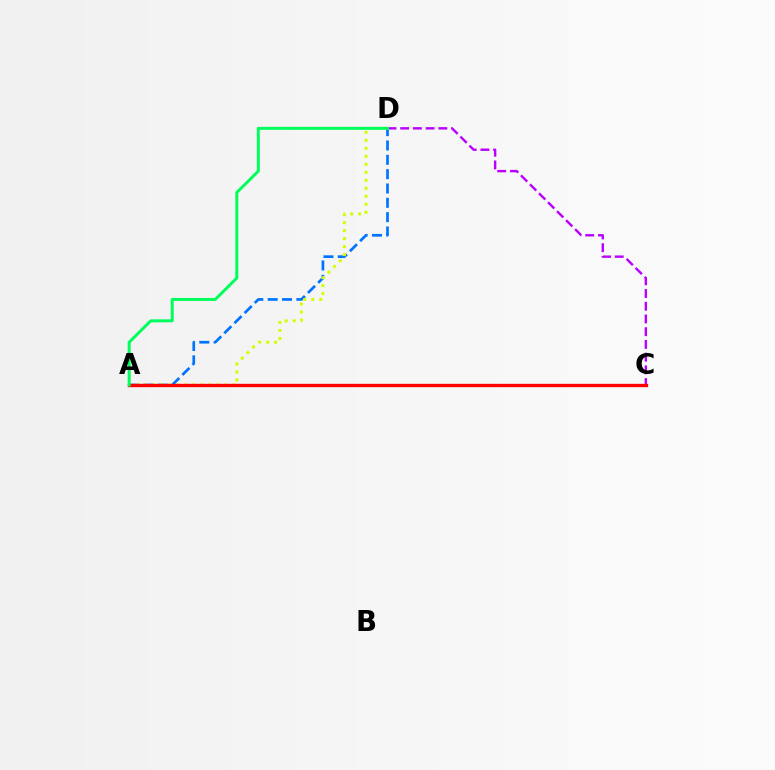{('A', 'D'): [{'color': '#0074ff', 'line_style': 'dashed', 'thickness': 1.95}, {'color': '#d1ff00', 'line_style': 'dotted', 'thickness': 2.17}, {'color': '#00ff5c', 'line_style': 'solid', 'thickness': 2.15}], ('C', 'D'): [{'color': '#b900ff', 'line_style': 'dashed', 'thickness': 1.73}], ('A', 'C'): [{'color': '#ff0000', 'line_style': 'solid', 'thickness': 2.41}]}